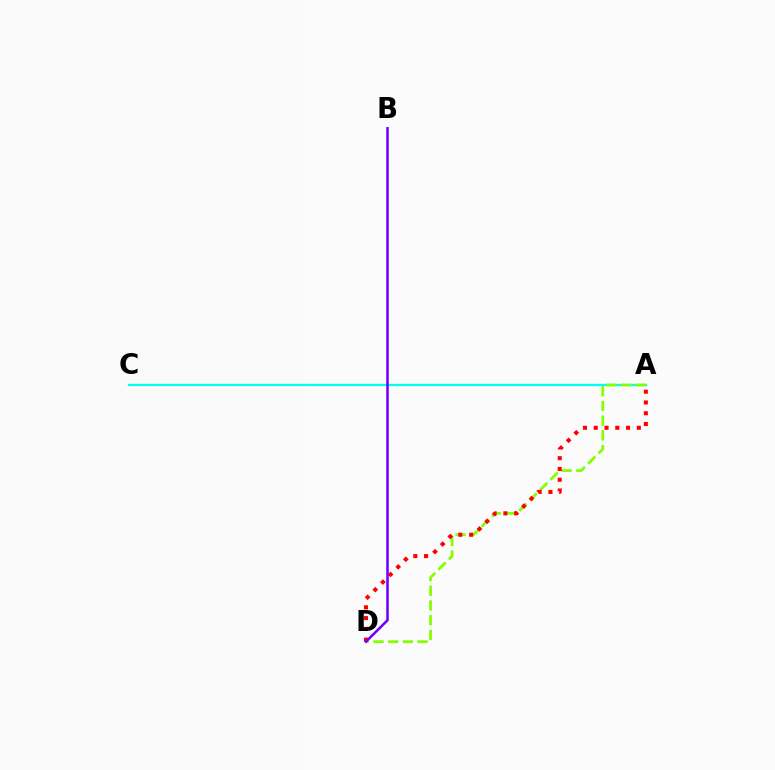{('A', 'C'): [{'color': '#00fff6', 'line_style': 'solid', 'thickness': 1.62}], ('A', 'D'): [{'color': '#84ff00', 'line_style': 'dashed', 'thickness': 2.0}, {'color': '#ff0000', 'line_style': 'dotted', 'thickness': 2.93}], ('B', 'D'): [{'color': '#7200ff', 'line_style': 'solid', 'thickness': 1.84}]}